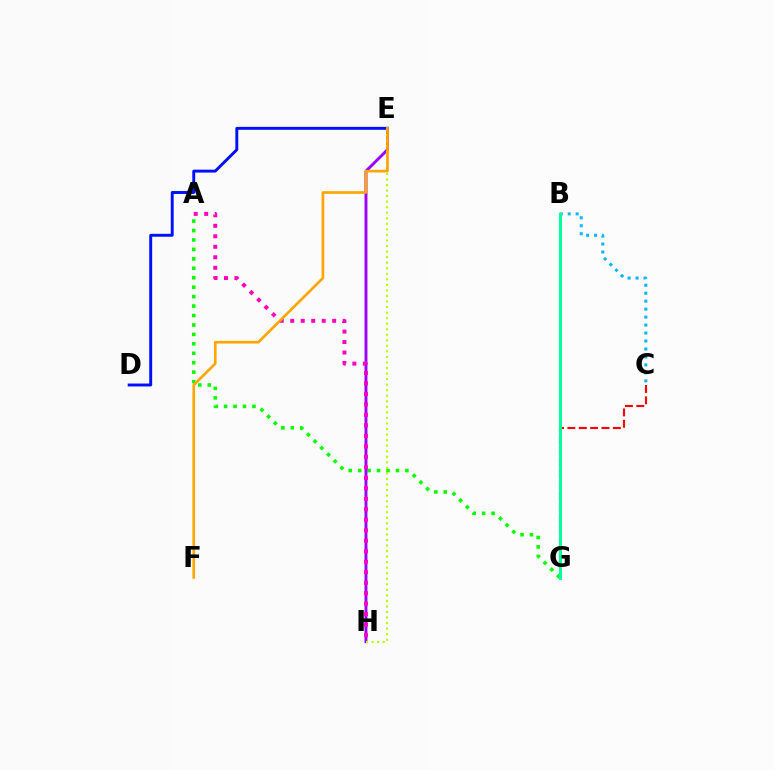{('C', 'G'): [{'color': '#ff0000', 'line_style': 'dashed', 'thickness': 1.54}], ('B', 'C'): [{'color': '#00b5ff', 'line_style': 'dotted', 'thickness': 2.16}], ('A', 'G'): [{'color': '#08ff00', 'line_style': 'dotted', 'thickness': 2.57}], ('E', 'H'): [{'color': '#9b00ff', 'line_style': 'solid', 'thickness': 2.12}, {'color': '#b3ff00', 'line_style': 'dotted', 'thickness': 1.51}], ('D', 'E'): [{'color': '#0010ff', 'line_style': 'solid', 'thickness': 2.11}], ('A', 'H'): [{'color': '#ff00bd', 'line_style': 'dotted', 'thickness': 2.85}], ('B', 'G'): [{'color': '#00ff9d', 'line_style': 'solid', 'thickness': 2.2}], ('E', 'F'): [{'color': '#ffa500', 'line_style': 'solid', 'thickness': 1.92}]}